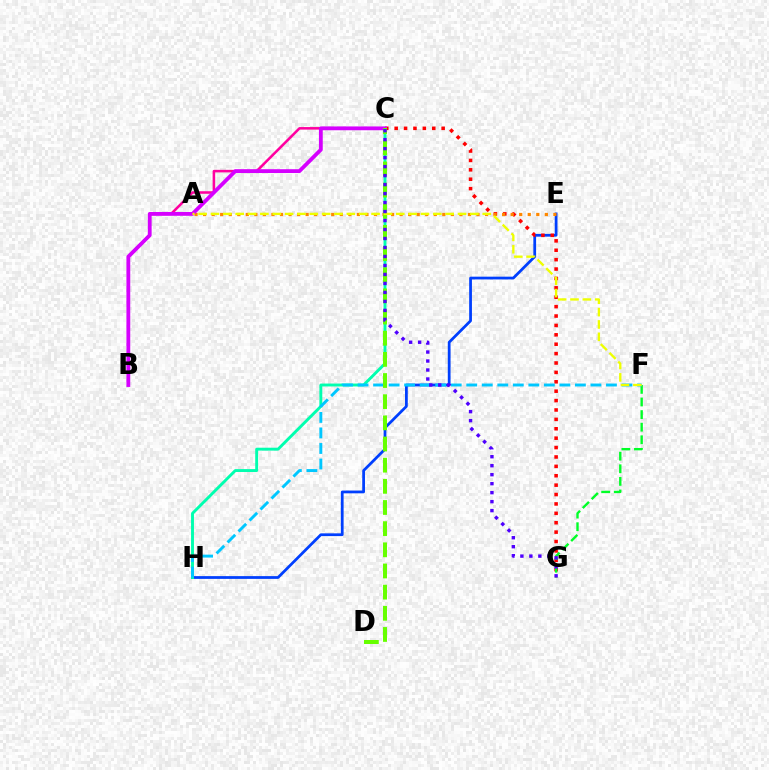{('E', 'H'): [{'color': '#003fff', 'line_style': 'solid', 'thickness': 1.99}], ('C', 'G'): [{'color': '#ff0000', 'line_style': 'dotted', 'thickness': 2.55}, {'color': '#4f00ff', 'line_style': 'dotted', 'thickness': 2.44}], ('C', 'H'): [{'color': '#00ffaf', 'line_style': 'solid', 'thickness': 2.09}], ('F', 'G'): [{'color': '#00ff27', 'line_style': 'dashed', 'thickness': 1.71}], ('A', 'E'): [{'color': '#ff8800', 'line_style': 'dotted', 'thickness': 2.32}], ('F', 'H'): [{'color': '#00c7ff', 'line_style': 'dashed', 'thickness': 2.11}], ('B', 'C'): [{'color': '#ff00a0', 'line_style': 'solid', 'thickness': 1.83}, {'color': '#d600ff', 'line_style': 'solid', 'thickness': 2.75}], ('C', 'D'): [{'color': '#66ff00', 'line_style': 'dashed', 'thickness': 2.87}], ('A', 'F'): [{'color': '#eeff00', 'line_style': 'dashed', 'thickness': 1.68}]}